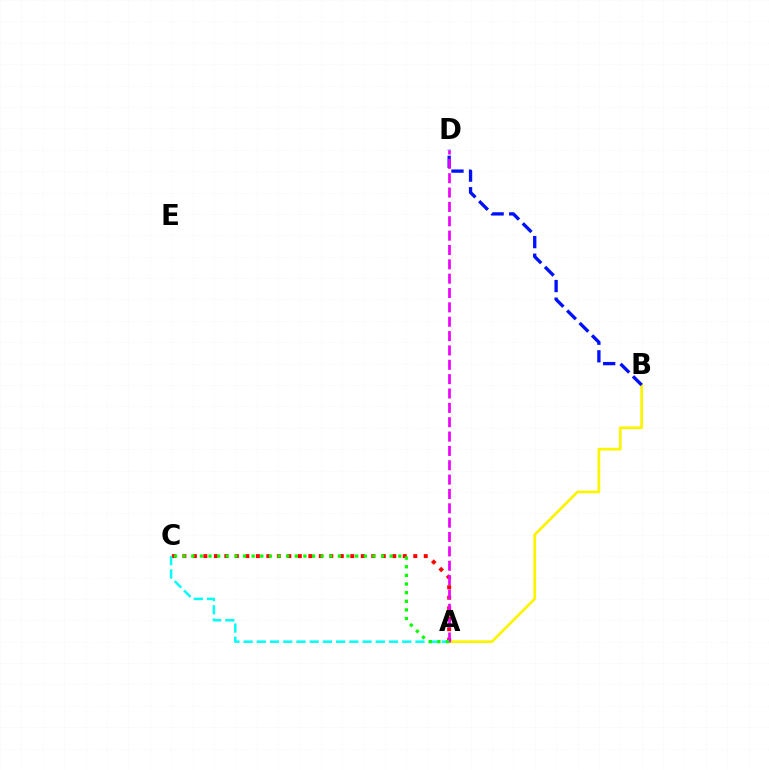{('A', 'B'): [{'color': '#fcf500', 'line_style': 'solid', 'thickness': 1.96}], ('A', 'C'): [{'color': '#ff0000', 'line_style': 'dotted', 'thickness': 2.85}, {'color': '#00fff6', 'line_style': 'dashed', 'thickness': 1.8}, {'color': '#08ff00', 'line_style': 'dotted', 'thickness': 2.34}], ('B', 'D'): [{'color': '#0010ff', 'line_style': 'dashed', 'thickness': 2.39}], ('A', 'D'): [{'color': '#ee00ff', 'line_style': 'dashed', 'thickness': 1.95}]}